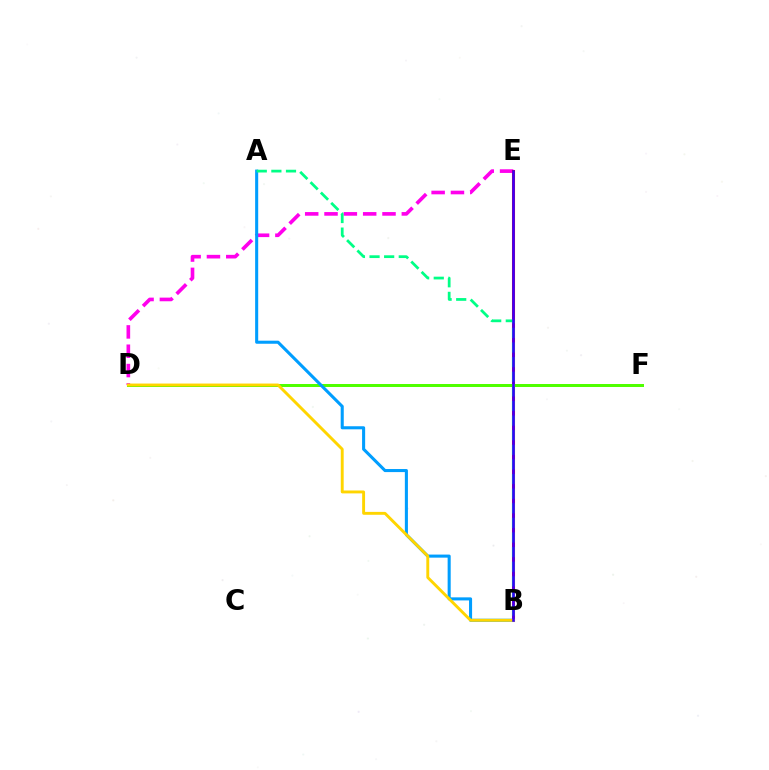{('D', 'E'): [{'color': '#ff00ed', 'line_style': 'dashed', 'thickness': 2.63}], ('B', 'E'): [{'color': '#ff0000', 'line_style': 'solid', 'thickness': 2.19}, {'color': '#3700ff', 'line_style': 'solid', 'thickness': 1.81}], ('D', 'F'): [{'color': '#4fff00', 'line_style': 'solid', 'thickness': 2.15}], ('A', 'B'): [{'color': '#009eff', 'line_style': 'solid', 'thickness': 2.21}, {'color': '#00ff86', 'line_style': 'dashed', 'thickness': 1.99}], ('B', 'D'): [{'color': '#ffd500', 'line_style': 'solid', 'thickness': 2.09}]}